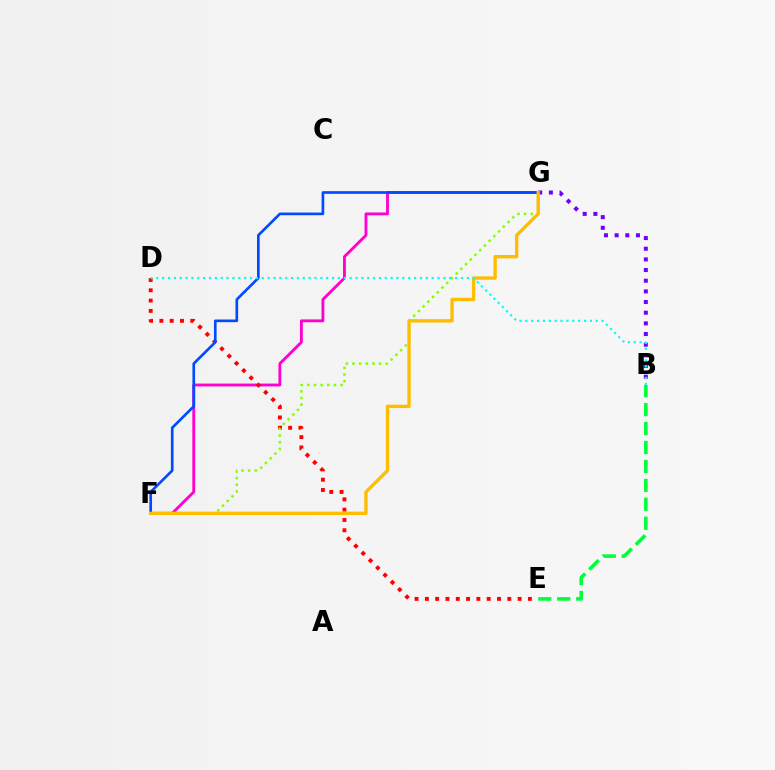{('F', 'G'): [{'color': '#ff00cf', 'line_style': 'solid', 'thickness': 2.05}, {'color': '#004bff', 'line_style': 'solid', 'thickness': 1.92}, {'color': '#84ff00', 'line_style': 'dotted', 'thickness': 1.81}, {'color': '#ffbd00', 'line_style': 'solid', 'thickness': 2.41}], ('D', 'E'): [{'color': '#ff0000', 'line_style': 'dotted', 'thickness': 2.8}], ('B', 'G'): [{'color': '#7200ff', 'line_style': 'dotted', 'thickness': 2.9}], ('B', 'E'): [{'color': '#00ff39', 'line_style': 'dashed', 'thickness': 2.57}], ('B', 'D'): [{'color': '#00fff6', 'line_style': 'dotted', 'thickness': 1.59}]}